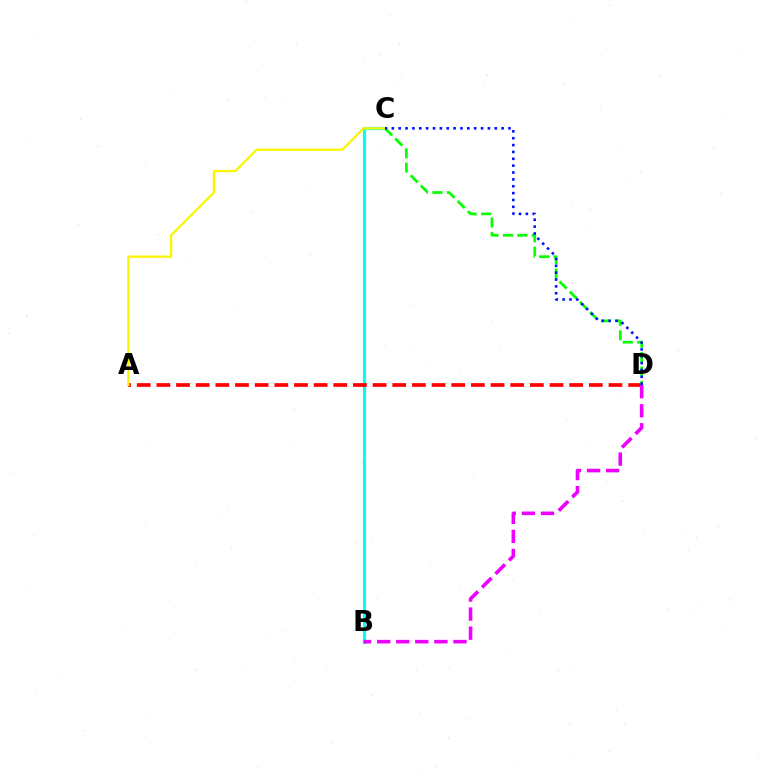{('B', 'C'): [{'color': '#00fff6', 'line_style': 'solid', 'thickness': 2.3}], ('A', 'D'): [{'color': '#ff0000', 'line_style': 'dashed', 'thickness': 2.67}], ('B', 'D'): [{'color': '#ee00ff', 'line_style': 'dashed', 'thickness': 2.59}], ('C', 'D'): [{'color': '#08ff00', 'line_style': 'dashed', 'thickness': 1.96}, {'color': '#0010ff', 'line_style': 'dotted', 'thickness': 1.86}], ('A', 'C'): [{'color': '#fcf500', 'line_style': 'solid', 'thickness': 1.63}]}